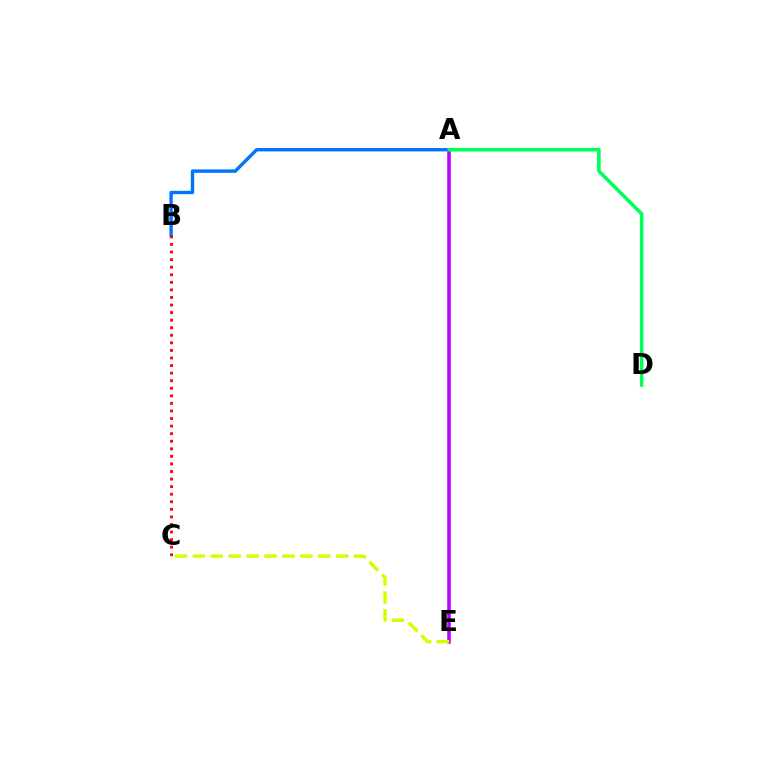{('A', 'B'): [{'color': '#0074ff', 'line_style': 'solid', 'thickness': 2.44}], ('A', 'E'): [{'color': '#b900ff', 'line_style': 'solid', 'thickness': 2.55}], ('A', 'D'): [{'color': '#00ff5c', 'line_style': 'solid', 'thickness': 2.58}], ('C', 'E'): [{'color': '#d1ff00', 'line_style': 'dashed', 'thickness': 2.43}], ('B', 'C'): [{'color': '#ff0000', 'line_style': 'dotted', 'thickness': 2.06}]}